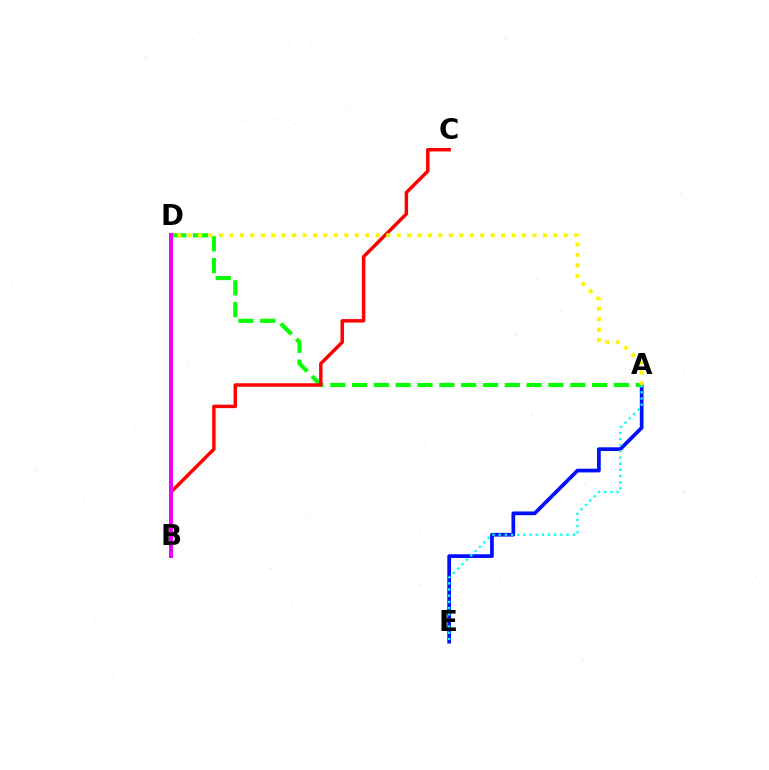{('A', 'E'): [{'color': '#0010ff', 'line_style': 'solid', 'thickness': 2.68}, {'color': '#00fff6', 'line_style': 'dotted', 'thickness': 1.68}], ('A', 'D'): [{'color': '#08ff00', 'line_style': 'dashed', 'thickness': 2.96}, {'color': '#fcf500', 'line_style': 'dotted', 'thickness': 2.84}], ('B', 'C'): [{'color': '#ff0000', 'line_style': 'solid', 'thickness': 2.5}], ('B', 'D'): [{'color': '#ee00ff', 'line_style': 'solid', 'thickness': 2.86}]}